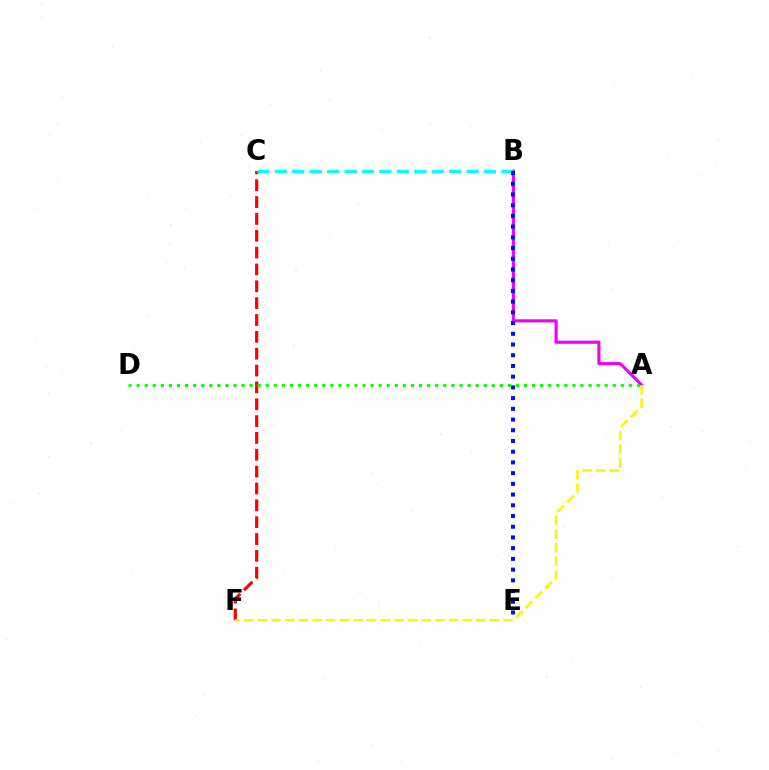{('A', 'B'): [{'color': '#ee00ff', 'line_style': 'solid', 'thickness': 2.25}], ('C', 'F'): [{'color': '#ff0000', 'line_style': 'dashed', 'thickness': 2.29}], ('A', 'D'): [{'color': '#08ff00', 'line_style': 'dotted', 'thickness': 2.19}], ('B', 'C'): [{'color': '#00fff6', 'line_style': 'dashed', 'thickness': 2.37}], ('A', 'F'): [{'color': '#fcf500', 'line_style': 'dashed', 'thickness': 1.85}], ('B', 'E'): [{'color': '#0010ff', 'line_style': 'dotted', 'thickness': 2.91}]}